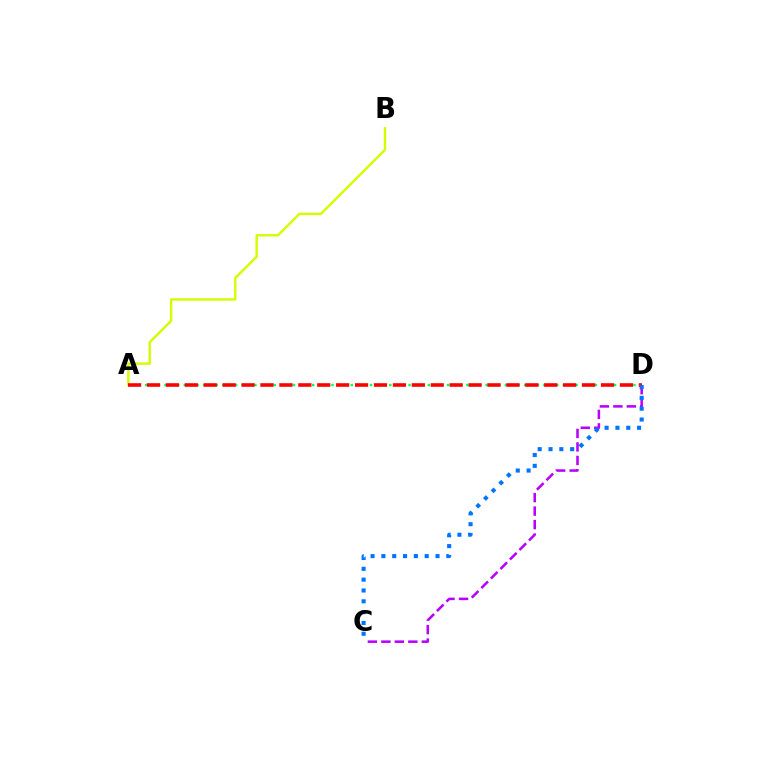{('C', 'D'): [{'color': '#b900ff', 'line_style': 'dashed', 'thickness': 1.83}, {'color': '#0074ff', 'line_style': 'dotted', 'thickness': 2.94}], ('A', 'B'): [{'color': '#d1ff00', 'line_style': 'solid', 'thickness': 1.75}], ('A', 'D'): [{'color': '#00ff5c', 'line_style': 'dotted', 'thickness': 1.75}, {'color': '#ff0000', 'line_style': 'dashed', 'thickness': 2.57}]}